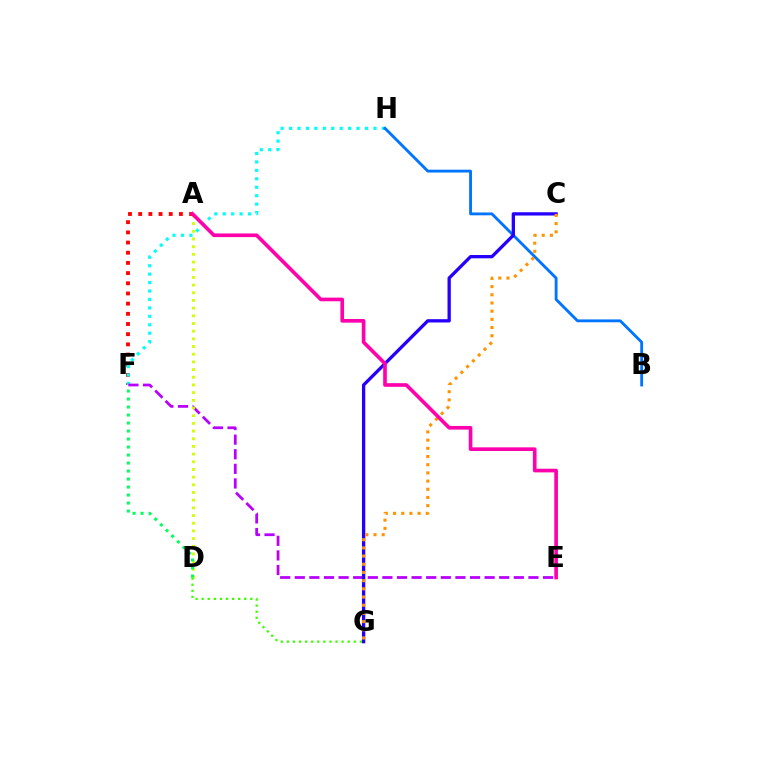{('A', 'F'): [{'color': '#ff0000', 'line_style': 'dotted', 'thickness': 2.77}], ('F', 'H'): [{'color': '#00fff6', 'line_style': 'dotted', 'thickness': 2.29}], ('E', 'F'): [{'color': '#b900ff', 'line_style': 'dashed', 'thickness': 1.98}], ('B', 'H'): [{'color': '#0074ff', 'line_style': 'solid', 'thickness': 2.04}], ('A', 'D'): [{'color': '#d1ff00', 'line_style': 'dotted', 'thickness': 2.09}], ('D', 'G'): [{'color': '#3dff00', 'line_style': 'dotted', 'thickness': 1.65}], ('C', 'G'): [{'color': '#2500ff', 'line_style': 'solid', 'thickness': 2.38}, {'color': '#ff9400', 'line_style': 'dotted', 'thickness': 2.22}], ('D', 'F'): [{'color': '#00ff5c', 'line_style': 'dotted', 'thickness': 2.17}], ('A', 'E'): [{'color': '#ff00ac', 'line_style': 'solid', 'thickness': 2.62}]}